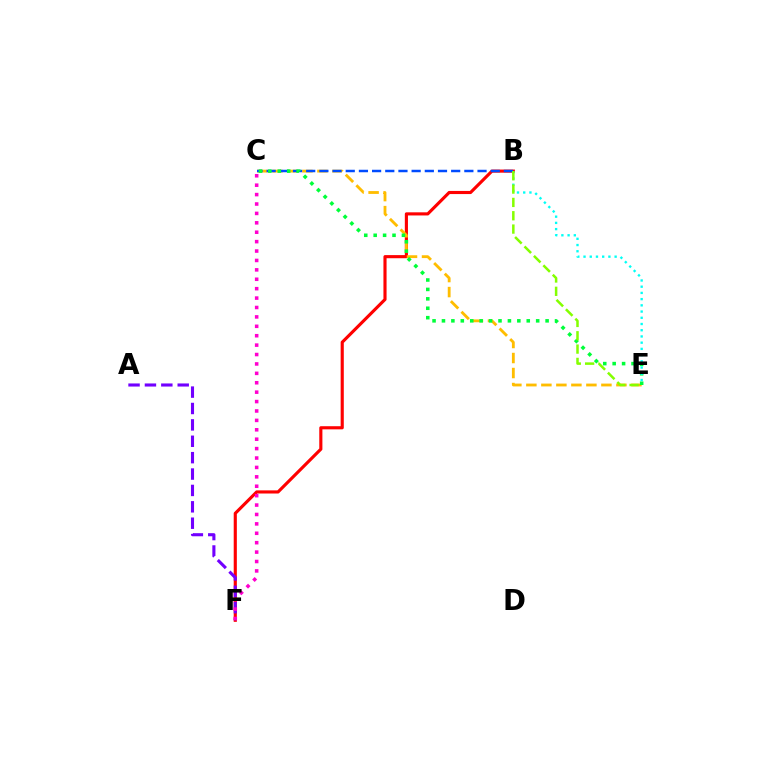{('B', 'F'): [{'color': '#ff0000', 'line_style': 'solid', 'thickness': 2.25}], ('C', 'E'): [{'color': '#ffbd00', 'line_style': 'dashed', 'thickness': 2.04}, {'color': '#00ff39', 'line_style': 'dotted', 'thickness': 2.56}], ('B', 'C'): [{'color': '#004bff', 'line_style': 'dashed', 'thickness': 1.79}], ('A', 'F'): [{'color': '#7200ff', 'line_style': 'dashed', 'thickness': 2.23}], ('B', 'E'): [{'color': '#00fff6', 'line_style': 'dotted', 'thickness': 1.69}, {'color': '#84ff00', 'line_style': 'dashed', 'thickness': 1.81}], ('C', 'F'): [{'color': '#ff00cf', 'line_style': 'dotted', 'thickness': 2.56}]}